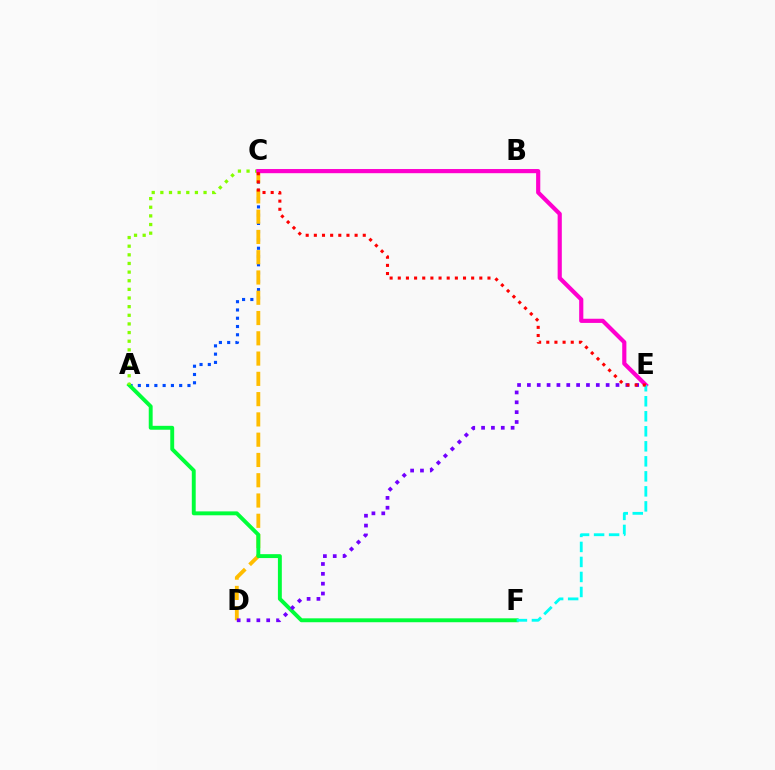{('A', 'C'): [{'color': '#004bff', 'line_style': 'dotted', 'thickness': 2.25}, {'color': '#84ff00', 'line_style': 'dotted', 'thickness': 2.35}], ('C', 'D'): [{'color': '#ffbd00', 'line_style': 'dashed', 'thickness': 2.75}], ('A', 'F'): [{'color': '#00ff39', 'line_style': 'solid', 'thickness': 2.81}], ('D', 'E'): [{'color': '#7200ff', 'line_style': 'dotted', 'thickness': 2.67}], ('C', 'E'): [{'color': '#ff00cf', 'line_style': 'solid', 'thickness': 3.0}, {'color': '#ff0000', 'line_style': 'dotted', 'thickness': 2.22}], ('E', 'F'): [{'color': '#00fff6', 'line_style': 'dashed', 'thickness': 2.04}]}